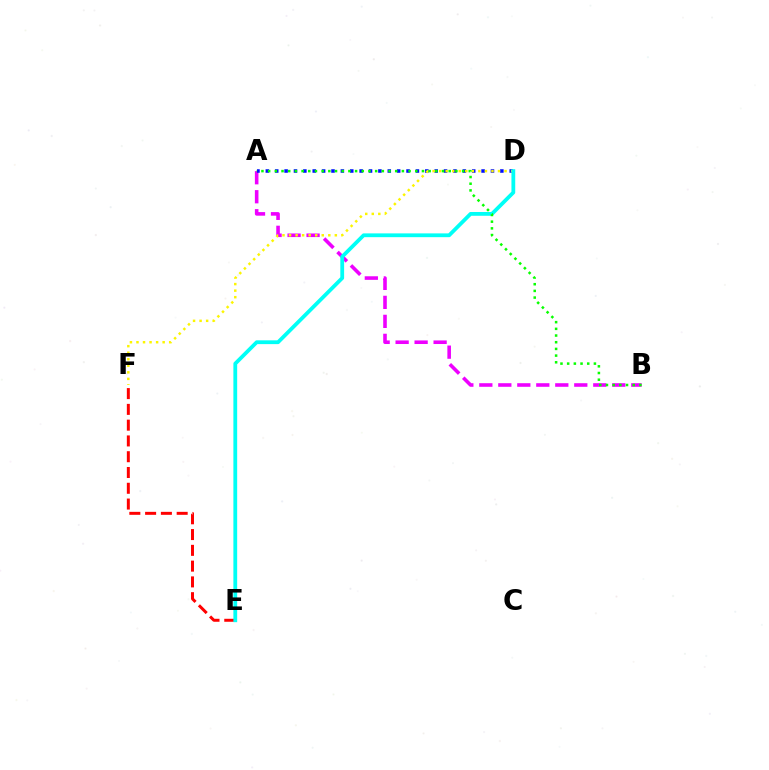{('A', 'B'): [{'color': '#ee00ff', 'line_style': 'dashed', 'thickness': 2.58}, {'color': '#08ff00', 'line_style': 'dotted', 'thickness': 1.82}], ('A', 'D'): [{'color': '#0010ff', 'line_style': 'dotted', 'thickness': 2.55}], ('E', 'F'): [{'color': '#ff0000', 'line_style': 'dashed', 'thickness': 2.14}], ('D', 'F'): [{'color': '#fcf500', 'line_style': 'dotted', 'thickness': 1.78}], ('D', 'E'): [{'color': '#00fff6', 'line_style': 'solid', 'thickness': 2.73}]}